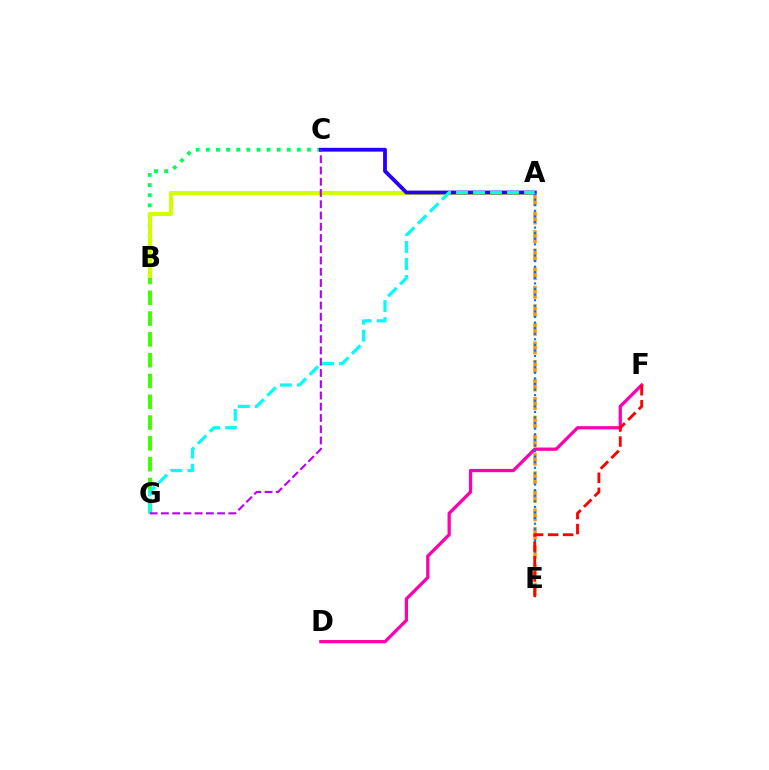{('B', 'C'): [{'color': '#00ff5c', 'line_style': 'dotted', 'thickness': 2.75}], ('A', 'E'): [{'color': '#ff9400', 'line_style': 'dashed', 'thickness': 2.52}, {'color': '#0074ff', 'line_style': 'dotted', 'thickness': 1.52}], ('D', 'F'): [{'color': '#ff00ac', 'line_style': 'solid', 'thickness': 2.34}], ('A', 'B'): [{'color': '#d1ff00', 'line_style': 'solid', 'thickness': 2.94}], ('B', 'G'): [{'color': '#3dff00', 'line_style': 'dashed', 'thickness': 2.82}], ('A', 'C'): [{'color': '#2500ff', 'line_style': 'solid', 'thickness': 2.74}], ('A', 'G'): [{'color': '#00fff6', 'line_style': 'dashed', 'thickness': 2.31}], ('E', 'F'): [{'color': '#ff0000', 'line_style': 'dashed', 'thickness': 2.04}], ('C', 'G'): [{'color': '#b900ff', 'line_style': 'dashed', 'thickness': 1.53}]}